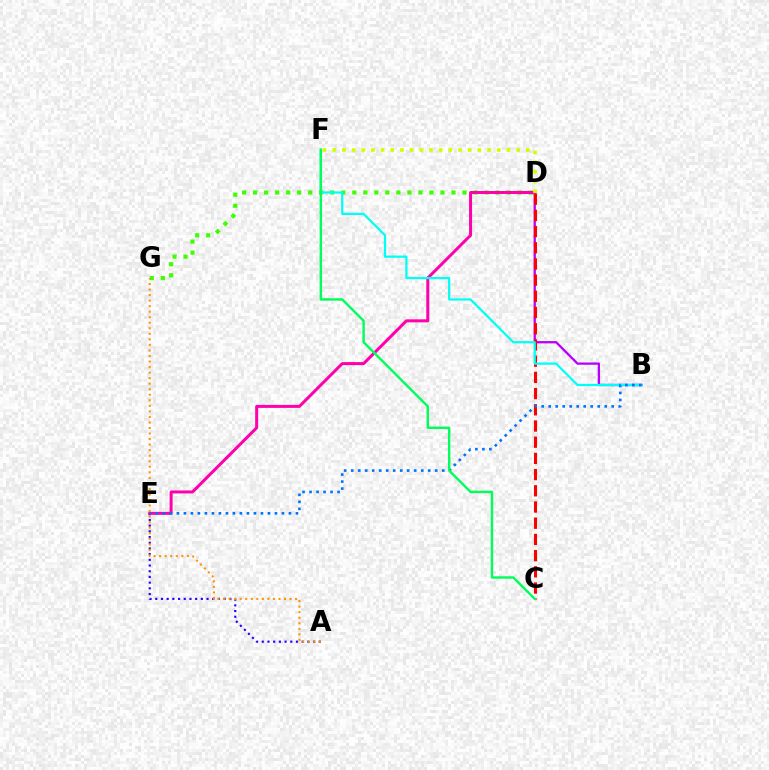{('B', 'D'): [{'color': '#b900ff', 'line_style': 'solid', 'thickness': 1.66}], ('A', 'E'): [{'color': '#2500ff', 'line_style': 'dotted', 'thickness': 1.55}], ('C', 'D'): [{'color': '#ff0000', 'line_style': 'dashed', 'thickness': 2.2}], ('D', 'G'): [{'color': '#3dff00', 'line_style': 'dotted', 'thickness': 2.99}], ('D', 'E'): [{'color': '#ff00ac', 'line_style': 'solid', 'thickness': 2.16}], ('B', 'F'): [{'color': '#00fff6', 'line_style': 'solid', 'thickness': 1.61}], ('A', 'G'): [{'color': '#ff9400', 'line_style': 'dotted', 'thickness': 1.51}], ('B', 'E'): [{'color': '#0074ff', 'line_style': 'dotted', 'thickness': 1.9}], ('C', 'F'): [{'color': '#00ff5c', 'line_style': 'solid', 'thickness': 1.74}], ('D', 'F'): [{'color': '#d1ff00', 'line_style': 'dotted', 'thickness': 2.63}]}